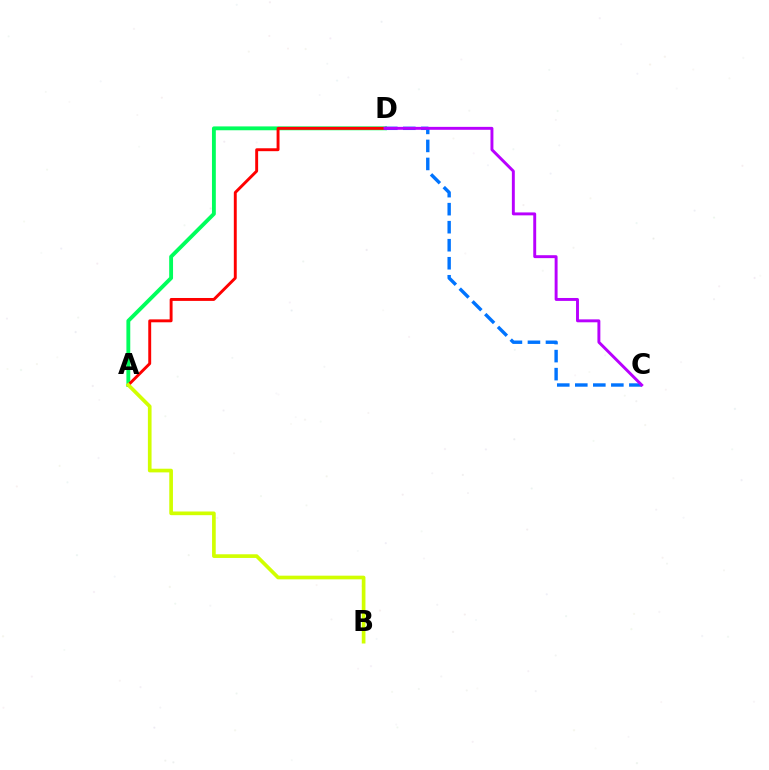{('A', 'D'): [{'color': '#00ff5c', 'line_style': 'solid', 'thickness': 2.77}, {'color': '#ff0000', 'line_style': 'solid', 'thickness': 2.1}], ('C', 'D'): [{'color': '#0074ff', 'line_style': 'dashed', 'thickness': 2.45}, {'color': '#b900ff', 'line_style': 'solid', 'thickness': 2.11}], ('A', 'B'): [{'color': '#d1ff00', 'line_style': 'solid', 'thickness': 2.64}]}